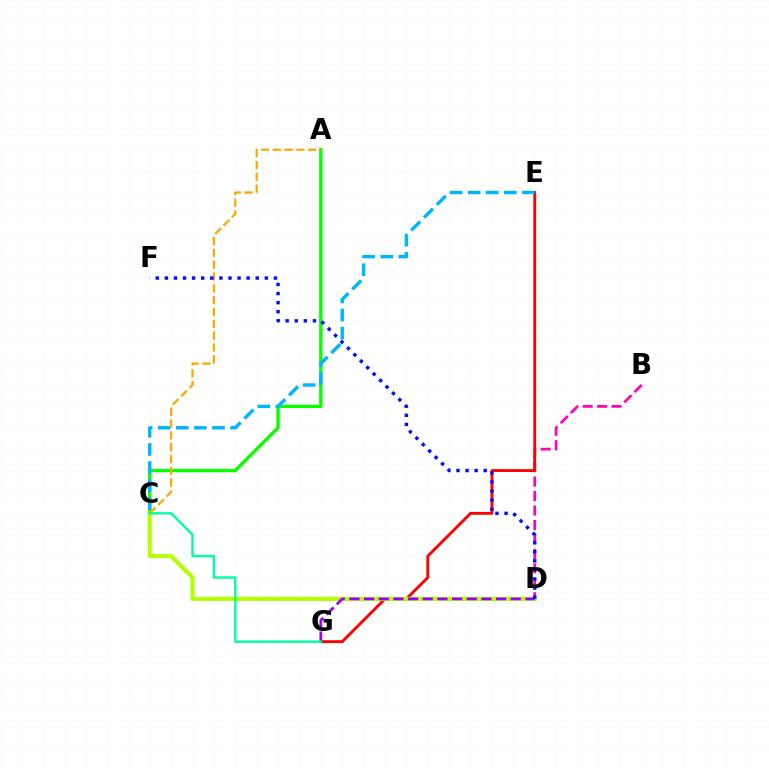{('A', 'C'): [{'color': '#08ff00', 'line_style': 'solid', 'thickness': 2.4}, {'color': '#ffa500', 'line_style': 'dashed', 'thickness': 1.61}], ('B', 'D'): [{'color': '#ff00bd', 'line_style': 'dashed', 'thickness': 1.96}], ('E', 'G'): [{'color': '#ff0000', 'line_style': 'solid', 'thickness': 2.07}], ('C', 'D'): [{'color': '#b3ff00', 'line_style': 'solid', 'thickness': 2.95}], ('C', 'E'): [{'color': '#00b5ff', 'line_style': 'dashed', 'thickness': 2.46}], ('D', 'G'): [{'color': '#9b00ff', 'line_style': 'dashed', 'thickness': 1.99}], ('C', 'G'): [{'color': '#00ff9d', 'line_style': 'solid', 'thickness': 1.72}], ('D', 'F'): [{'color': '#0010ff', 'line_style': 'dotted', 'thickness': 2.47}]}